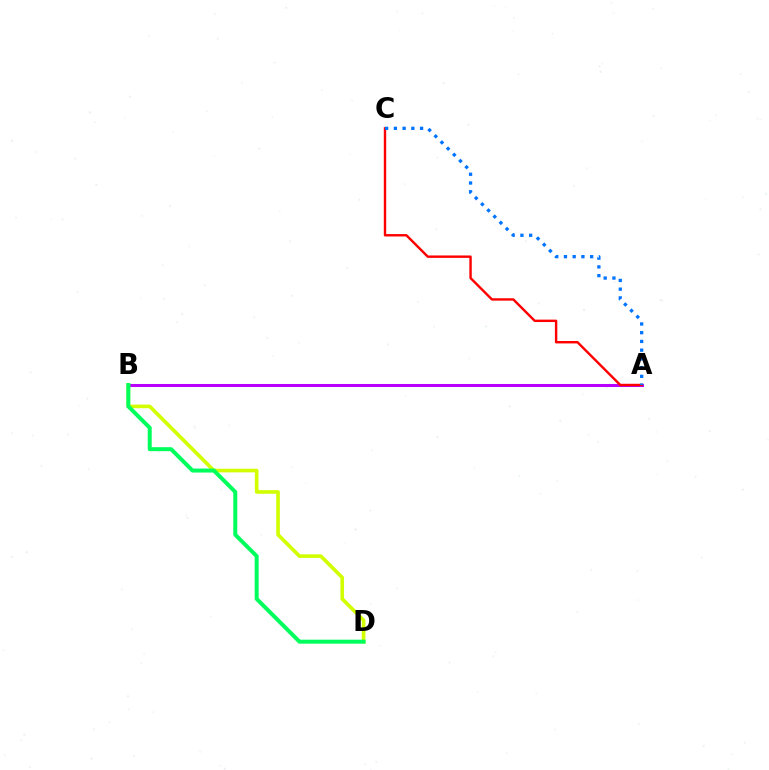{('A', 'B'): [{'color': '#b900ff', 'line_style': 'solid', 'thickness': 2.18}], ('B', 'D'): [{'color': '#d1ff00', 'line_style': 'solid', 'thickness': 2.61}, {'color': '#00ff5c', 'line_style': 'solid', 'thickness': 2.87}], ('A', 'C'): [{'color': '#ff0000', 'line_style': 'solid', 'thickness': 1.74}, {'color': '#0074ff', 'line_style': 'dotted', 'thickness': 2.37}]}